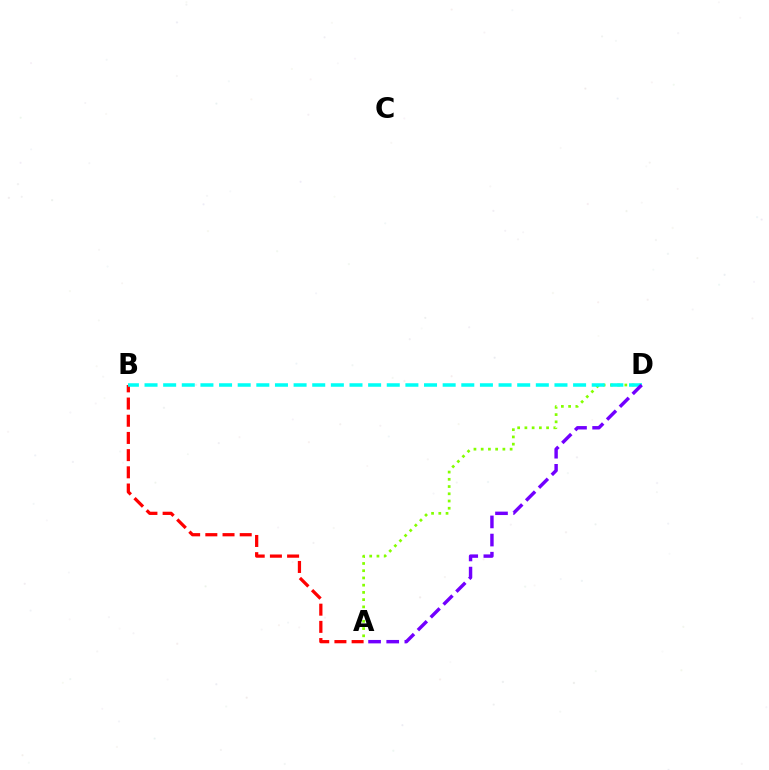{('A', 'B'): [{'color': '#ff0000', 'line_style': 'dashed', 'thickness': 2.34}], ('A', 'D'): [{'color': '#84ff00', 'line_style': 'dotted', 'thickness': 1.97}, {'color': '#7200ff', 'line_style': 'dashed', 'thickness': 2.46}], ('B', 'D'): [{'color': '#00fff6', 'line_style': 'dashed', 'thickness': 2.53}]}